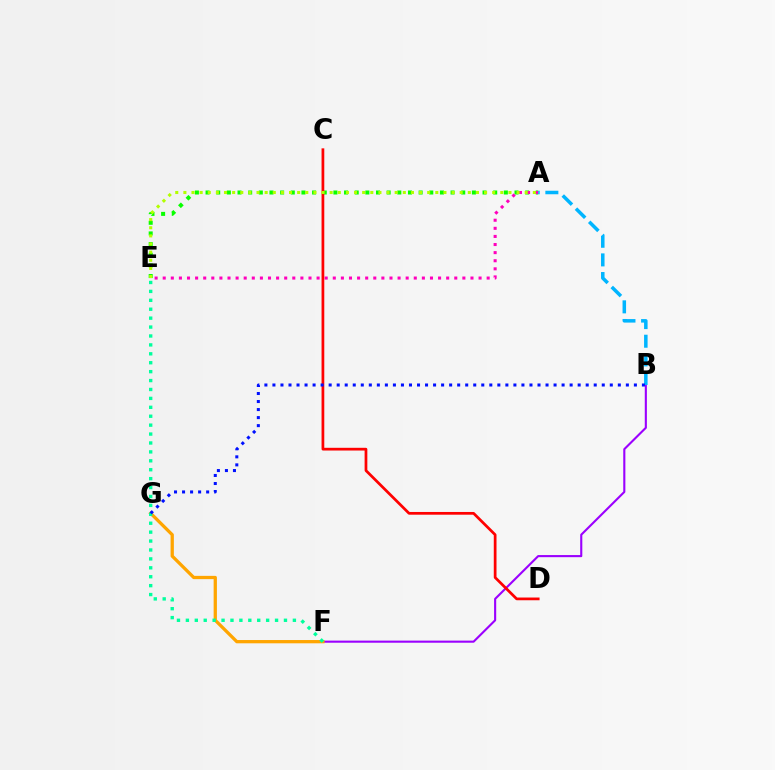{('A', 'E'): [{'color': '#08ff00', 'line_style': 'dotted', 'thickness': 2.89}, {'color': '#ff00bd', 'line_style': 'dotted', 'thickness': 2.2}, {'color': '#b3ff00', 'line_style': 'dotted', 'thickness': 2.21}], ('B', 'F'): [{'color': '#9b00ff', 'line_style': 'solid', 'thickness': 1.52}], ('C', 'D'): [{'color': '#ff0000', 'line_style': 'solid', 'thickness': 1.97}], ('F', 'G'): [{'color': '#ffa500', 'line_style': 'solid', 'thickness': 2.35}], ('A', 'B'): [{'color': '#00b5ff', 'line_style': 'dashed', 'thickness': 2.53}], ('E', 'F'): [{'color': '#00ff9d', 'line_style': 'dotted', 'thickness': 2.42}], ('B', 'G'): [{'color': '#0010ff', 'line_style': 'dotted', 'thickness': 2.18}]}